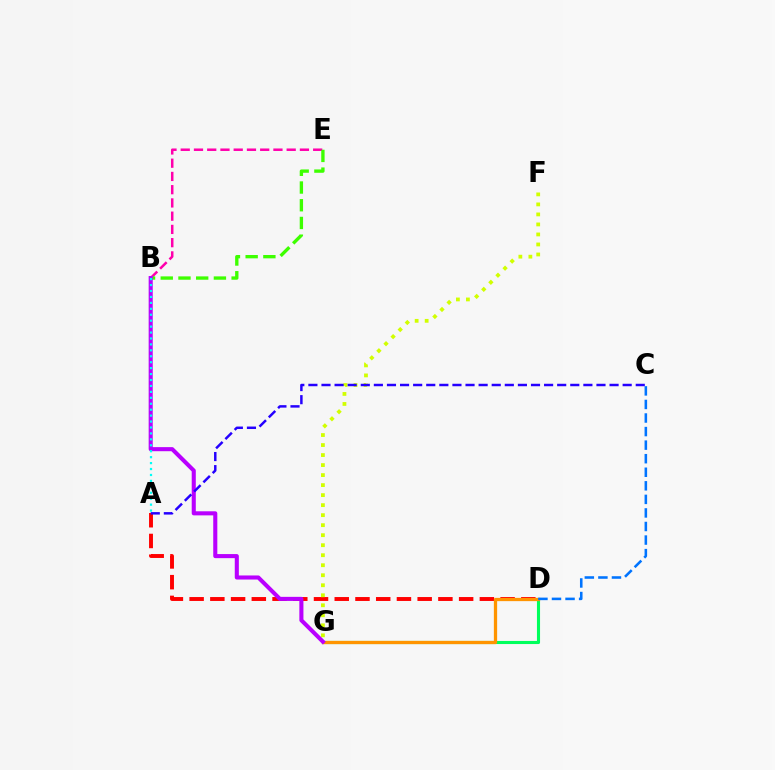{('D', 'G'): [{'color': '#00ff5c', 'line_style': 'solid', 'thickness': 2.23}, {'color': '#ff9400', 'line_style': 'solid', 'thickness': 2.36}], ('A', 'D'): [{'color': '#ff0000', 'line_style': 'dashed', 'thickness': 2.82}], ('B', 'E'): [{'color': '#ff00ac', 'line_style': 'dashed', 'thickness': 1.8}, {'color': '#3dff00', 'line_style': 'dashed', 'thickness': 2.41}], ('F', 'G'): [{'color': '#d1ff00', 'line_style': 'dotted', 'thickness': 2.72}], ('C', 'D'): [{'color': '#0074ff', 'line_style': 'dashed', 'thickness': 1.84}], ('B', 'G'): [{'color': '#b900ff', 'line_style': 'solid', 'thickness': 2.94}], ('A', 'B'): [{'color': '#00fff6', 'line_style': 'dotted', 'thickness': 1.61}], ('A', 'C'): [{'color': '#2500ff', 'line_style': 'dashed', 'thickness': 1.78}]}